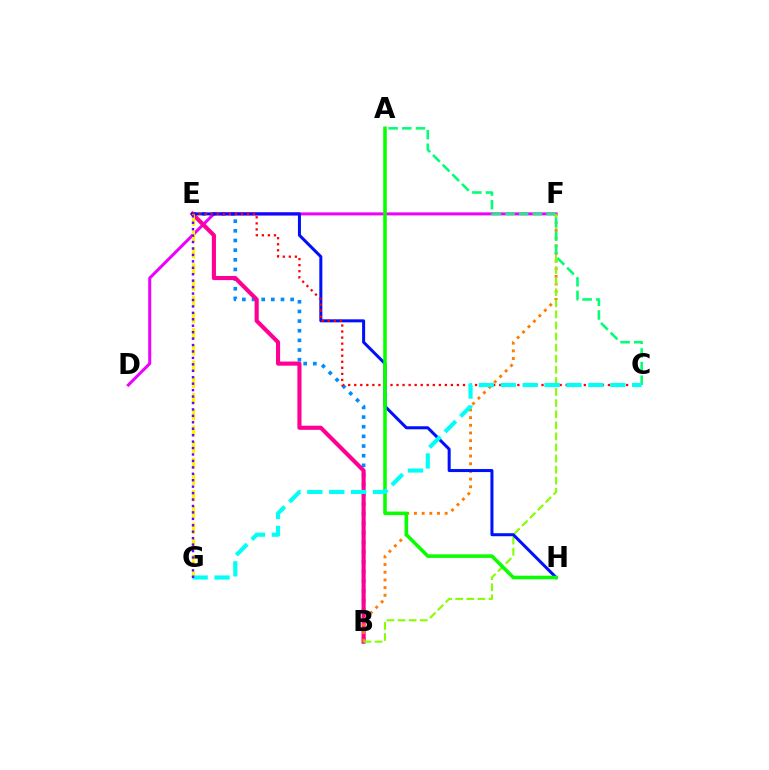{('B', 'E'): [{'color': '#008cff', 'line_style': 'dotted', 'thickness': 2.62}, {'color': '#ff0094', 'line_style': 'solid', 'thickness': 2.97}], ('D', 'F'): [{'color': '#ee00ff', 'line_style': 'solid', 'thickness': 2.16}], ('B', 'F'): [{'color': '#ff7c00', 'line_style': 'dotted', 'thickness': 2.09}, {'color': '#84ff00', 'line_style': 'dashed', 'thickness': 1.51}], ('E', 'H'): [{'color': '#0010ff', 'line_style': 'solid', 'thickness': 2.18}], ('A', 'C'): [{'color': '#00ff74', 'line_style': 'dashed', 'thickness': 1.85}], ('C', 'E'): [{'color': '#ff0000', 'line_style': 'dotted', 'thickness': 1.64}], ('A', 'H'): [{'color': '#08ff00', 'line_style': 'solid', 'thickness': 2.56}], ('E', 'G'): [{'color': '#fcf500', 'line_style': 'dashed', 'thickness': 2.2}, {'color': '#7200ff', 'line_style': 'dotted', 'thickness': 1.75}], ('C', 'G'): [{'color': '#00fff6', 'line_style': 'dashed', 'thickness': 2.98}]}